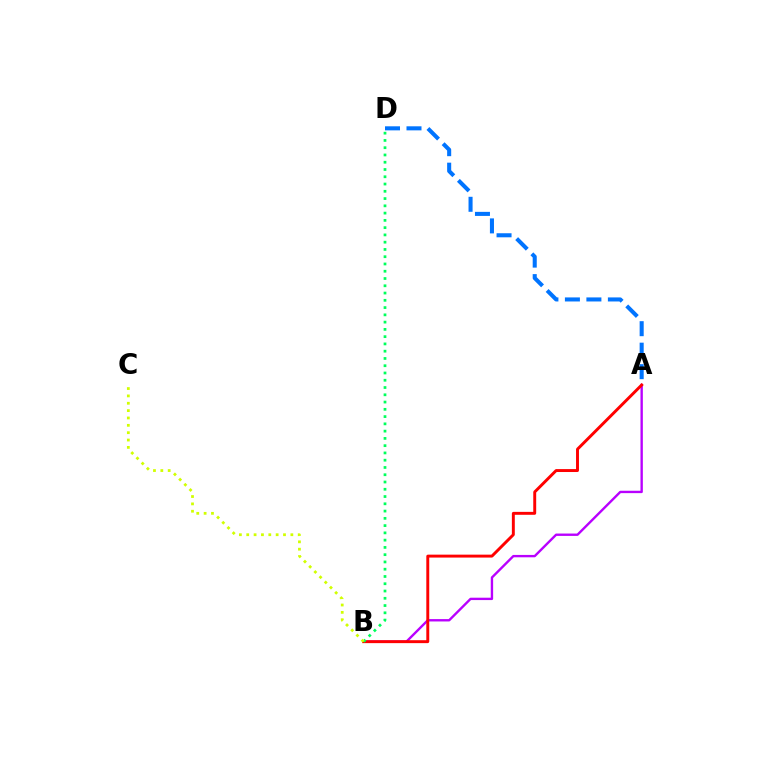{('A', 'D'): [{'color': '#0074ff', 'line_style': 'dashed', 'thickness': 2.92}], ('A', 'B'): [{'color': '#b900ff', 'line_style': 'solid', 'thickness': 1.71}, {'color': '#ff0000', 'line_style': 'solid', 'thickness': 2.11}], ('B', 'D'): [{'color': '#00ff5c', 'line_style': 'dotted', 'thickness': 1.97}], ('B', 'C'): [{'color': '#d1ff00', 'line_style': 'dotted', 'thickness': 2.0}]}